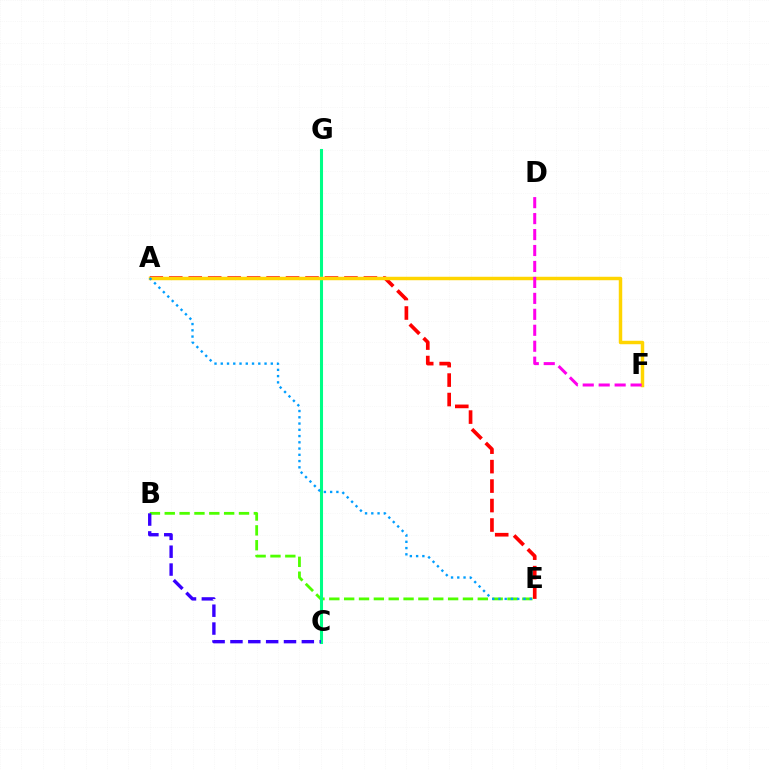{('A', 'E'): [{'color': '#ff0000', 'line_style': 'dashed', 'thickness': 2.64}, {'color': '#009eff', 'line_style': 'dotted', 'thickness': 1.7}], ('B', 'E'): [{'color': '#4fff00', 'line_style': 'dashed', 'thickness': 2.02}], ('C', 'G'): [{'color': '#00ff86', 'line_style': 'solid', 'thickness': 2.2}], ('B', 'C'): [{'color': '#3700ff', 'line_style': 'dashed', 'thickness': 2.42}], ('A', 'F'): [{'color': '#ffd500', 'line_style': 'solid', 'thickness': 2.49}], ('D', 'F'): [{'color': '#ff00ed', 'line_style': 'dashed', 'thickness': 2.17}]}